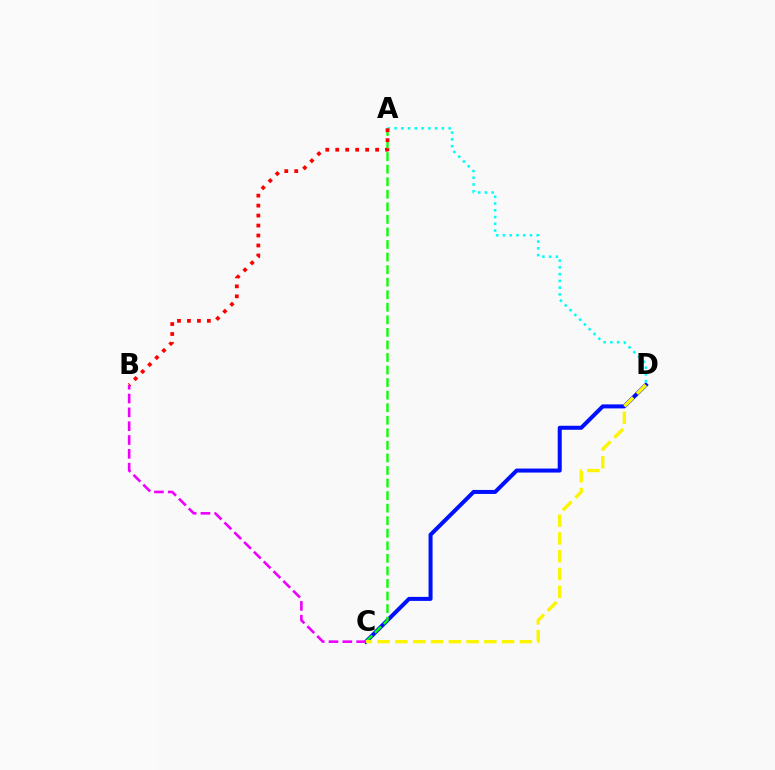{('C', 'D'): [{'color': '#0010ff', 'line_style': 'solid', 'thickness': 2.89}, {'color': '#fcf500', 'line_style': 'dashed', 'thickness': 2.42}], ('B', 'C'): [{'color': '#ee00ff', 'line_style': 'dashed', 'thickness': 1.88}], ('A', 'C'): [{'color': '#08ff00', 'line_style': 'dashed', 'thickness': 1.71}], ('A', 'D'): [{'color': '#00fff6', 'line_style': 'dotted', 'thickness': 1.84}], ('A', 'B'): [{'color': '#ff0000', 'line_style': 'dotted', 'thickness': 2.71}]}